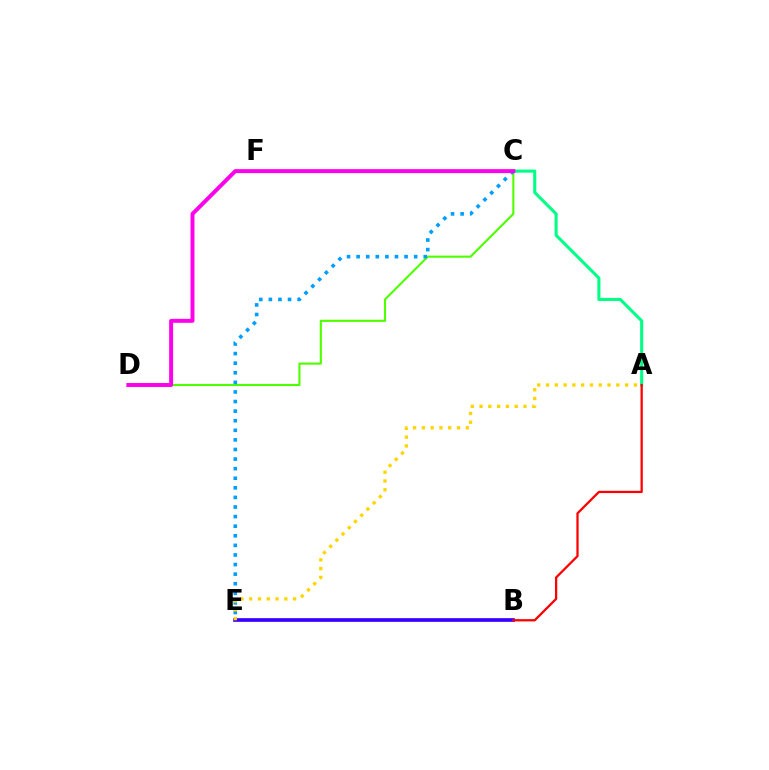{('B', 'E'): [{'color': '#3700ff', 'line_style': 'solid', 'thickness': 2.65}], ('A', 'C'): [{'color': '#00ff86', 'line_style': 'solid', 'thickness': 2.22}], ('C', 'D'): [{'color': '#4fff00', 'line_style': 'solid', 'thickness': 1.52}, {'color': '#ff00ed', 'line_style': 'solid', 'thickness': 2.85}], ('A', 'B'): [{'color': '#ff0000', 'line_style': 'solid', 'thickness': 1.63}], ('C', 'E'): [{'color': '#009eff', 'line_style': 'dotted', 'thickness': 2.61}], ('A', 'E'): [{'color': '#ffd500', 'line_style': 'dotted', 'thickness': 2.39}]}